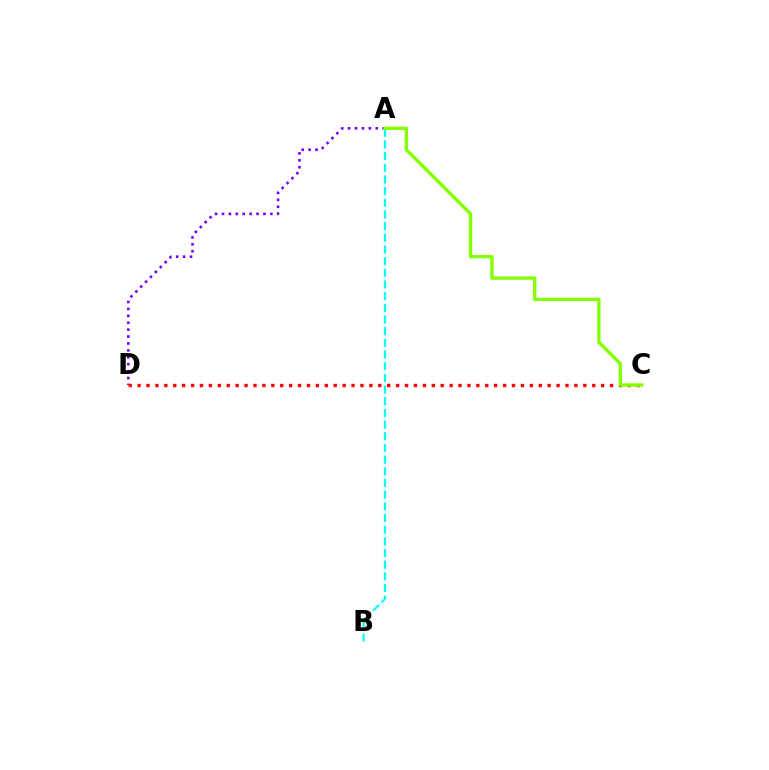{('A', 'D'): [{'color': '#7200ff', 'line_style': 'dotted', 'thickness': 1.88}], ('C', 'D'): [{'color': '#ff0000', 'line_style': 'dotted', 'thickness': 2.42}], ('A', 'B'): [{'color': '#00fff6', 'line_style': 'dashed', 'thickness': 1.59}], ('A', 'C'): [{'color': '#84ff00', 'line_style': 'solid', 'thickness': 2.42}]}